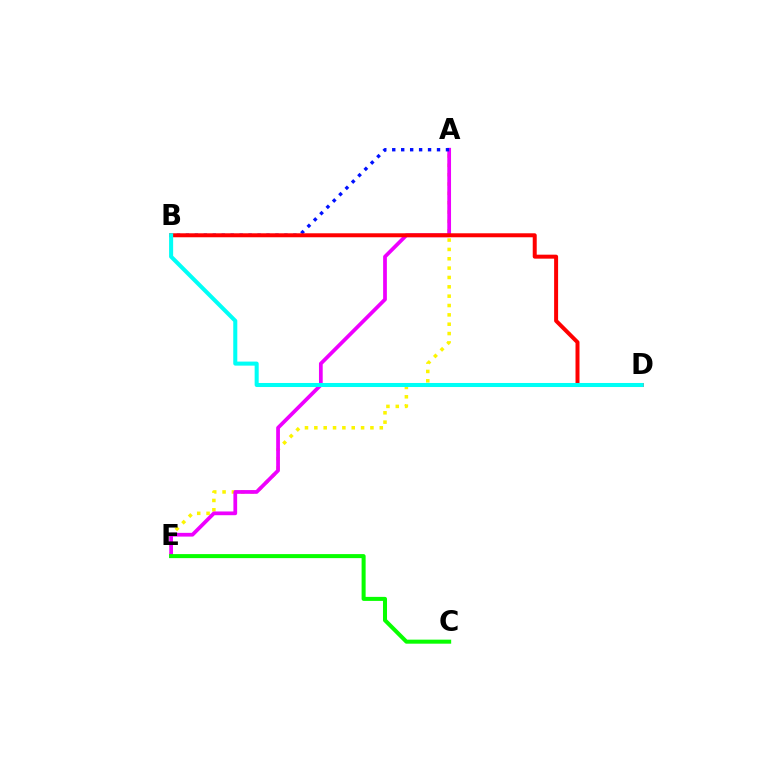{('A', 'E'): [{'color': '#fcf500', 'line_style': 'dotted', 'thickness': 2.54}, {'color': '#ee00ff', 'line_style': 'solid', 'thickness': 2.69}], ('C', 'E'): [{'color': '#08ff00', 'line_style': 'solid', 'thickness': 2.9}], ('A', 'B'): [{'color': '#0010ff', 'line_style': 'dotted', 'thickness': 2.43}], ('B', 'D'): [{'color': '#ff0000', 'line_style': 'solid', 'thickness': 2.87}, {'color': '#00fff6', 'line_style': 'solid', 'thickness': 2.91}]}